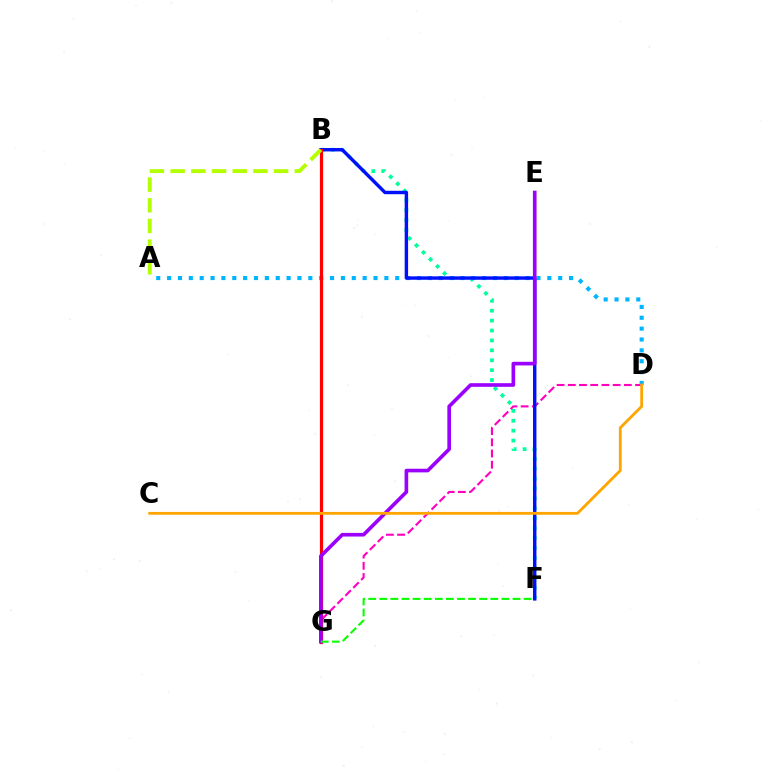{('B', 'F'): [{'color': '#00ff9d', 'line_style': 'dotted', 'thickness': 2.69}, {'color': '#0010ff', 'line_style': 'solid', 'thickness': 2.46}], ('D', 'G'): [{'color': '#ff00bd', 'line_style': 'dashed', 'thickness': 1.52}], ('A', 'D'): [{'color': '#00b5ff', 'line_style': 'dotted', 'thickness': 2.95}], ('B', 'G'): [{'color': '#ff0000', 'line_style': 'solid', 'thickness': 2.29}], ('E', 'G'): [{'color': '#9b00ff', 'line_style': 'solid', 'thickness': 2.62}], ('C', 'D'): [{'color': '#ffa500', 'line_style': 'solid', 'thickness': 2.02}], ('F', 'G'): [{'color': '#08ff00', 'line_style': 'dashed', 'thickness': 1.51}], ('A', 'B'): [{'color': '#b3ff00', 'line_style': 'dashed', 'thickness': 2.81}]}